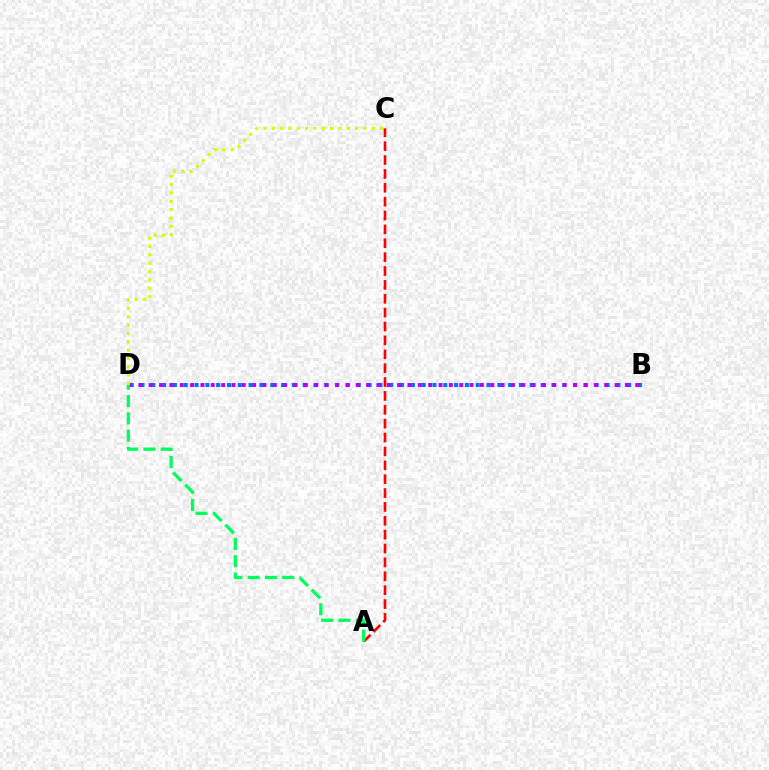{('B', 'D'): [{'color': '#0074ff', 'line_style': 'dotted', 'thickness': 2.94}, {'color': '#b900ff', 'line_style': 'dotted', 'thickness': 2.81}], ('A', 'C'): [{'color': '#ff0000', 'line_style': 'dashed', 'thickness': 1.89}], ('A', 'D'): [{'color': '#00ff5c', 'line_style': 'dashed', 'thickness': 2.35}], ('C', 'D'): [{'color': '#d1ff00', 'line_style': 'dotted', 'thickness': 2.26}]}